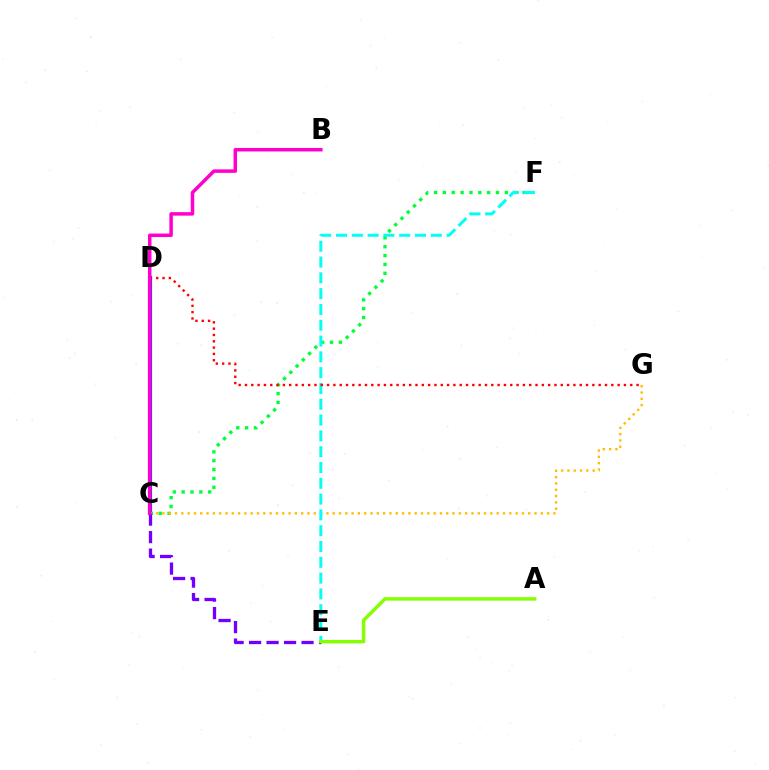{('C', 'D'): [{'color': '#004bff', 'line_style': 'solid', 'thickness': 3.0}], ('C', 'F'): [{'color': '#00ff39', 'line_style': 'dotted', 'thickness': 2.41}], ('C', 'G'): [{'color': '#ffbd00', 'line_style': 'dotted', 'thickness': 1.71}], ('C', 'E'): [{'color': '#7200ff', 'line_style': 'dashed', 'thickness': 2.38}], ('E', 'F'): [{'color': '#00fff6', 'line_style': 'dashed', 'thickness': 2.15}], ('A', 'E'): [{'color': '#84ff00', 'line_style': 'solid', 'thickness': 2.48}], ('D', 'G'): [{'color': '#ff0000', 'line_style': 'dotted', 'thickness': 1.72}], ('B', 'C'): [{'color': '#ff00cf', 'line_style': 'solid', 'thickness': 2.52}]}